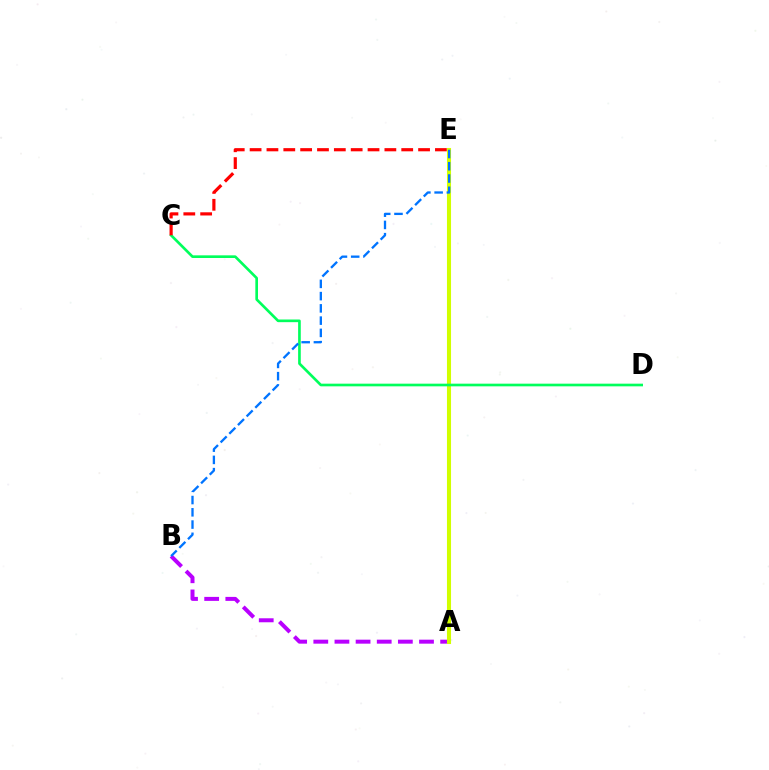{('A', 'B'): [{'color': '#b900ff', 'line_style': 'dashed', 'thickness': 2.87}], ('A', 'E'): [{'color': '#d1ff00', 'line_style': 'solid', 'thickness': 2.93}], ('C', 'D'): [{'color': '#00ff5c', 'line_style': 'solid', 'thickness': 1.92}], ('B', 'E'): [{'color': '#0074ff', 'line_style': 'dashed', 'thickness': 1.66}], ('C', 'E'): [{'color': '#ff0000', 'line_style': 'dashed', 'thickness': 2.29}]}